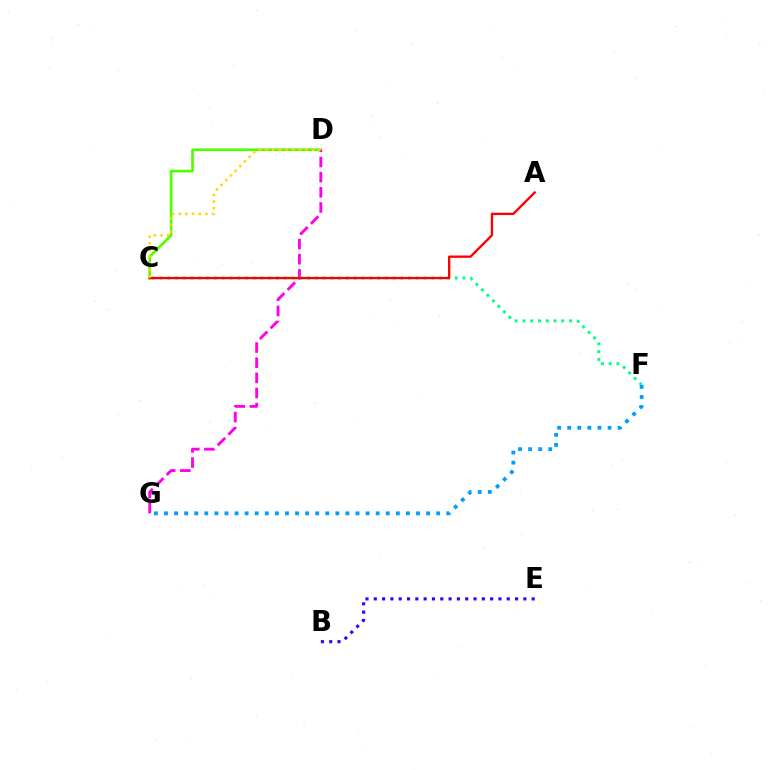{('C', 'D'): [{'color': '#4fff00', 'line_style': 'solid', 'thickness': 1.92}, {'color': '#ffd500', 'line_style': 'dotted', 'thickness': 1.8}], ('D', 'G'): [{'color': '#ff00ed', 'line_style': 'dashed', 'thickness': 2.06}], ('C', 'F'): [{'color': '#00ff86', 'line_style': 'dotted', 'thickness': 2.11}], ('A', 'C'): [{'color': '#ff0000', 'line_style': 'solid', 'thickness': 1.68}], ('F', 'G'): [{'color': '#009eff', 'line_style': 'dotted', 'thickness': 2.74}], ('B', 'E'): [{'color': '#3700ff', 'line_style': 'dotted', 'thickness': 2.26}]}